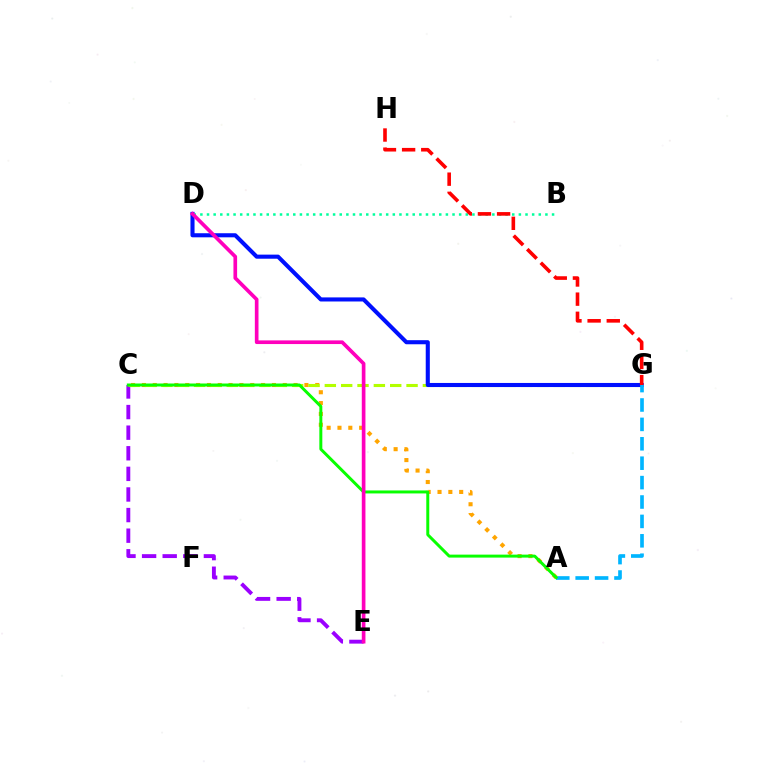{('A', 'C'): [{'color': '#ffa500', 'line_style': 'dotted', 'thickness': 2.94}, {'color': '#08ff00', 'line_style': 'solid', 'thickness': 2.14}], ('C', 'E'): [{'color': '#9b00ff', 'line_style': 'dashed', 'thickness': 2.8}], ('C', 'G'): [{'color': '#b3ff00', 'line_style': 'dashed', 'thickness': 2.22}], ('D', 'G'): [{'color': '#0010ff', 'line_style': 'solid', 'thickness': 2.94}], ('B', 'D'): [{'color': '#00ff9d', 'line_style': 'dotted', 'thickness': 1.8}], ('A', 'G'): [{'color': '#00b5ff', 'line_style': 'dashed', 'thickness': 2.64}], ('G', 'H'): [{'color': '#ff0000', 'line_style': 'dashed', 'thickness': 2.6}], ('D', 'E'): [{'color': '#ff00bd', 'line_style': 'solid', 'thickness': 2.64}]}